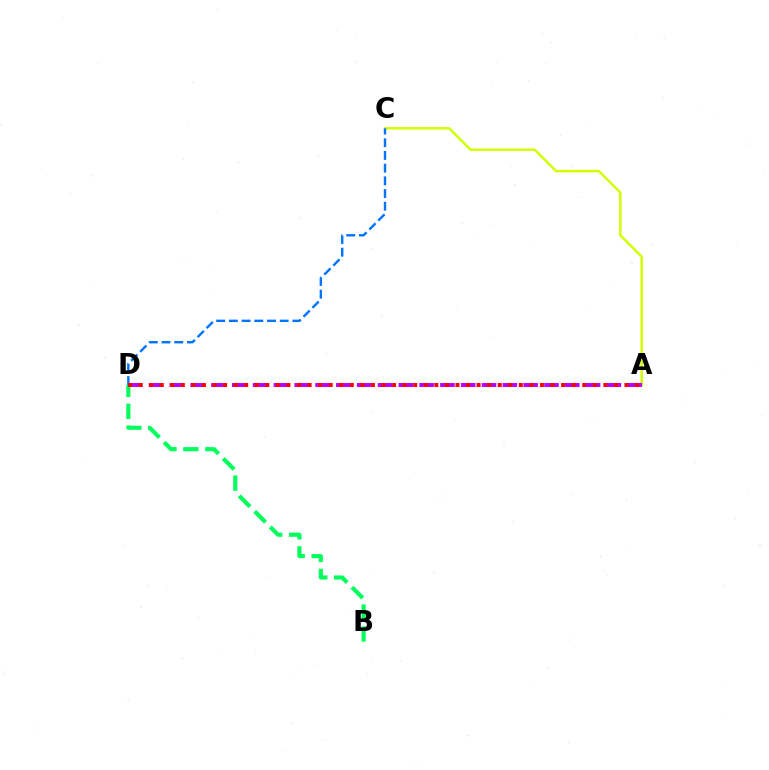{('A', 'C'): [{'color': '#d1ff00', 'line_style': 'solid', 'thickness': 1.8}], ('A', 'D'): [{'color': '#b900ff', 'line_style': 'dashed', 'thickness': 2.83}, {'color': '#ff0000', 'line_style': 'dotted', 'thickness': 2.87}], ('C', 'D'): [{'color': '#0074ff', 'line_style': 'dashed', 'thickness': 1.73}], ('B', 'D'): [{'color': '#00ff5c', 'line_style': 'dashed', 'thickness': 2.98}]}